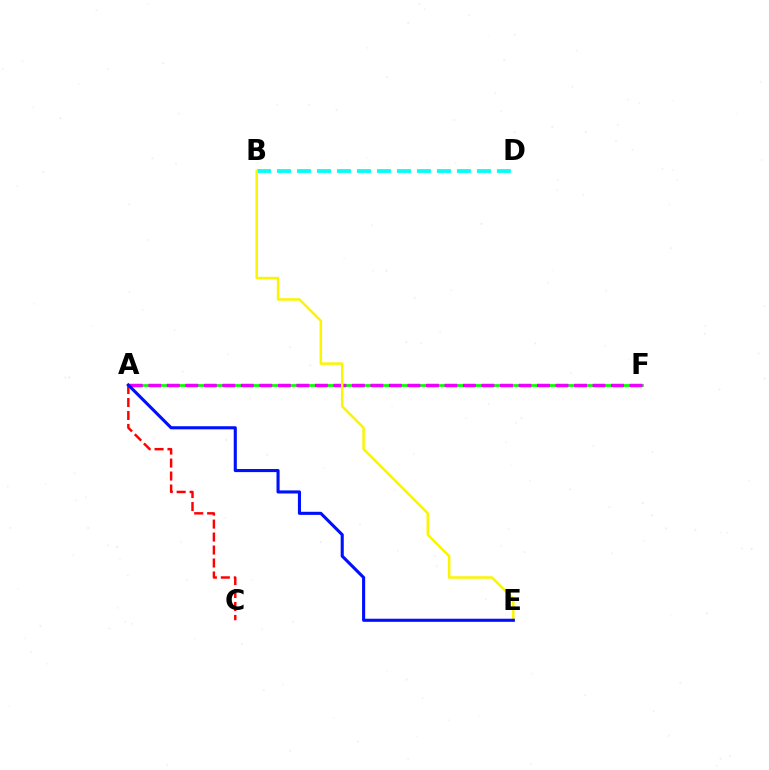{('A', 'F'): [{'color': '#08ff00', 'line_style': 'solid', 'thickness': 2.0}, {'color': '#ee00ff', 'line_style': 'dashed', 'thickness': 2.51}], ('A', 'C'): [{'color': '#ff0000', 'line_style': 'dashed', 'thickness': 1.76}], ('B', 'D'): [{'color': '#00fff6', 'line_style': 'dashed', 'thickness': 2.72}], ('B', 'E'): [{'color': '#fcf500', 'line_style': 'solid', 'thickness': 1.81}], ('A', 'E'): [{'color': '#0010ff', 'line_style': 'solid', 'thickness': 2.23}]}